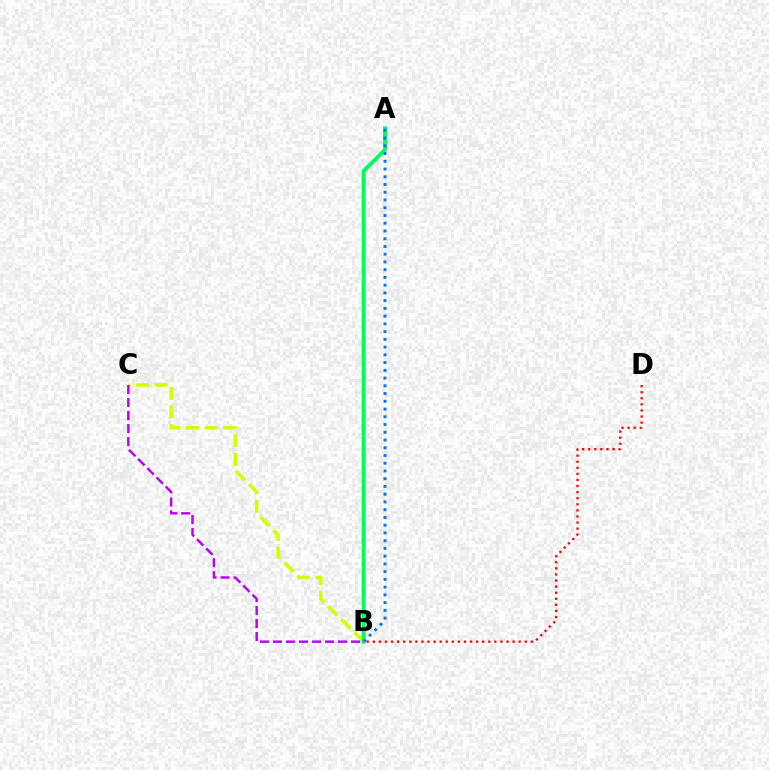{('B', 'C'): [{'color': '#d1ff00', 'line_style': 'dashed', 'thickness': 2.52}, {'color': '#b900ff', 'line_style': 'dashed', 'thickness': 1.77}], ('A', 'B'): [{'color': '#00ff5c', 'line_style': 'solid', 'thickness': 2.83}, {'color': '#0074ff', 'line_style': 'dotted', 'thickness': 2.1}], ('B', 'D'): [{'color': '#ff0000', 'line_style': 'dotted', 'thickness': 1.65}]}